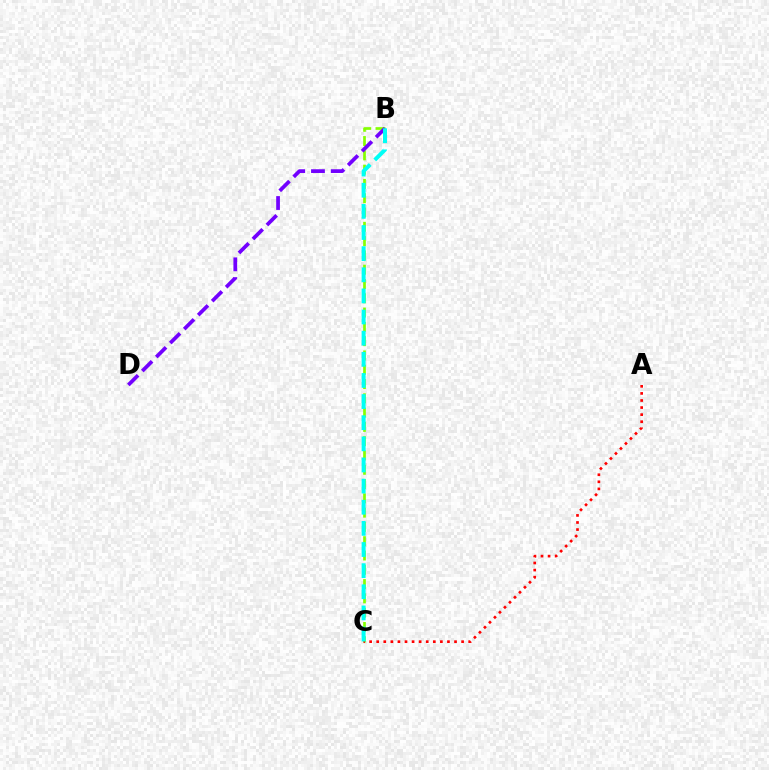{('B', 'C'): [{'color': '#84ff00', 'line_style': 'dashed', 'thickness': 1.94}, {'color': '#00fff6', 'line_style': 'dashed', 'thickness': 2.87}], ('A', 'C'): [{'color': '#ff0000', 'line_style': 'dotted', 'thickness': 1.92}], ('B', 'D'): [{'color': '#7200ff', 'line_style': 'dashed', 'thickness': 2.68}]}